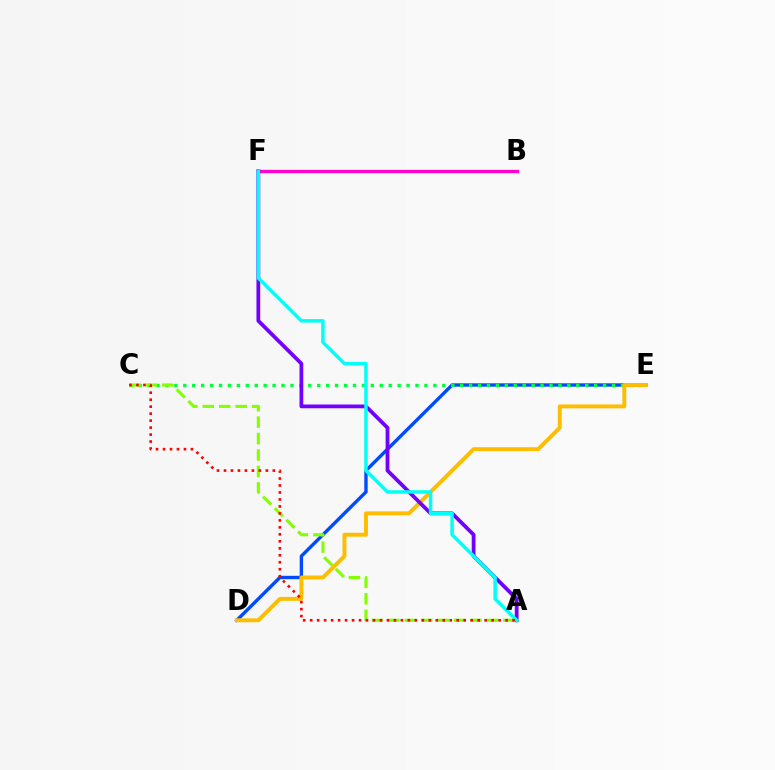{('B', 'F'): [{'color': '#ff00cf', 'line_style': 'solid', 'thickness': 2.39}], ('D', 'E'): [{'color': '#004bff', 'line_style': 'solid', 'thickness': 2.44}, {'color': '#ffbd00', 'line_style': 'solid', 'thickness': 2.83}], ('C', 'E'): [{'color': '#00ff39', 'line_style': 'dotted', 'thickness': 2.43}], ('A', 'F'): [{'color': '#7200ff', 'line_style': 'solid', 'thickness': 2.71}, {'color': '#00fff6', 'line_style': 'solid', 'thickness': 2.5}], ('A', 'C'): [{'color': '#84ff00', 'line_style': 'dashed', 'thickness': 2.23}, {'color': '#ff0000', 'line_style': 'dotted', 'thickness': 1.9}]}